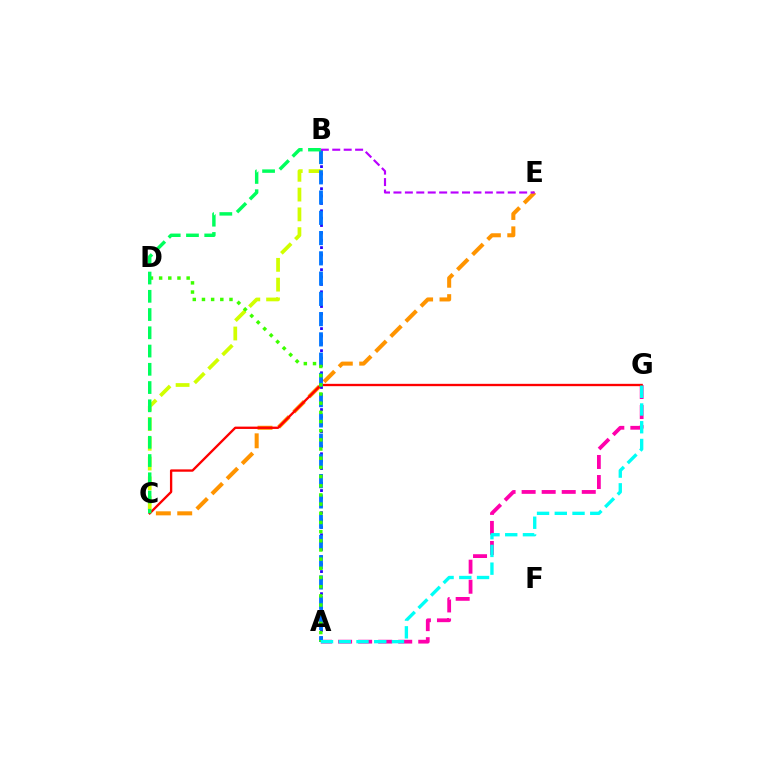{('A', 'G'): [{'color': '#ff00ac', 'line_style': 'dashed', 'thickness': 2.72}, {'color': '#00fff6', 'line_style': 'dashed', 'thickness': 2.41}], ('C', 'E'): [{'color': '#ff9400', 'line_style': 'dashed', 'thickness': 2.9}], ('A', 'B'): [{'color': '#2500ff', 'line_style': 'dotted', 'thickness': 2.0}, {'color': '#0074ff', 'line_style': 'dashed', 'thickness': 2.75}], ('C', 'G'): [{'color': '#ff0000', 'line_style': 'solid', 'thickness': 1.68}], ('B', 'C'): [{'color': '#d1ff00', 'line_style': 'dashed', 'thickness': 2.69}, {'color': '#00ff5c', 'line_style': 'dashed', 'thickness': 2.48}], ('B', 'E'): [{'color': '#b900ff', 'line_style': 'dashed', 'thickness': 1.55}], ('A', 'D'): [{'color': '#3dff00', 'line_style': 'dotted', 'thickness': 2.49}]}